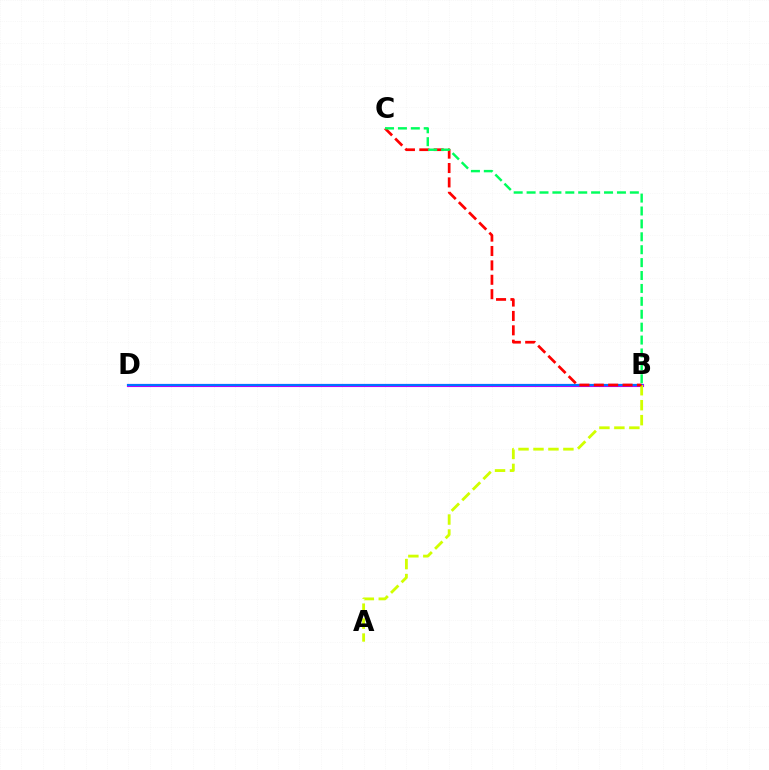{('B', 'D'): [{'color': '#b900ff', 'line_style': 'solid', 'thickness': 2.24}, {'color': '#0074ff', 'line_style': 'solid', 'thickness': 1.52}], ('A', 'B'): [{'color': '#d1ff00', 'line_style': 'dashed', 'thickness': 2.03}], ('B', 'C'): [{'color': '#ff0000', 'line_style': 'dashed', 'thickness': 1.95}, {'color': '#00ff5c', 'line_style': 'dashed', 'thickness': 1.75}]}